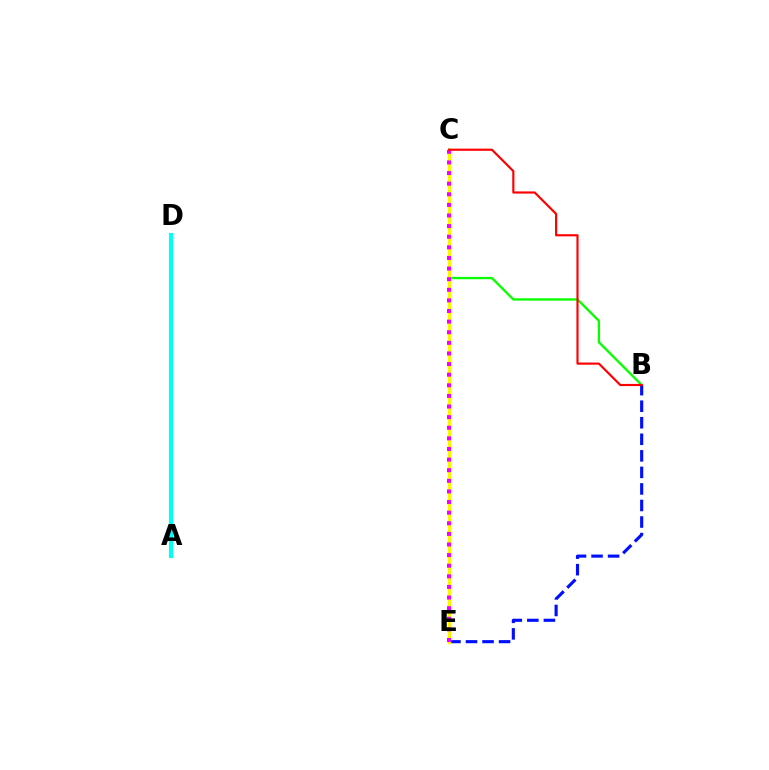{('B', 'C'): [{'color': '#08ff00', 'line_style': 'solid', 'thickness': 1.68}, {'color': '#ff0000', 'line_style': 'solid', 'thickness': 1.56}], ('B', 'E'): [{'color': '#0010ff', 'line_style': 'dashed', 'thickness': 2.25}], ('A', 'D'): [{'color': '#00fff6', 'line_style': 'solid', 'thickness': 2.95}], ('C', 'E'): [{'color': '#fcf500', 'line_style': 'solid', 'thickness': 2.5}, {'color': '#ee00ff', 'line_style': 'dotted', 'thickness': 2.88}]}